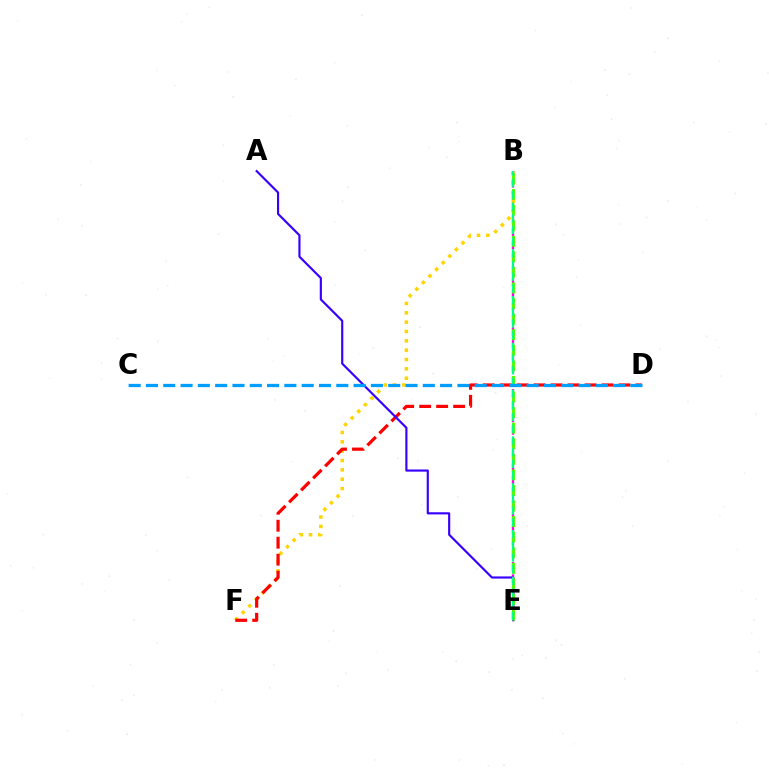{('B', 'F'): [{'color': '#ffd500', 'line_style': 'dotted', 'thickness': 2.54}], ('B', 'E'): [{'color': '#ff00ed', 'line_style': 'dashed', 'thickness': 1.68}, {'color': '#4fff00', 'line_style': 'dashed', 'thickness': 2.12}, {'color': '#00ff86', 'line_style': 'dashed', 'thickness': 1.59}], ('D', 'F'): [{'color': '#ff0000', 'line_style': 'dashed', 'thickness': 2.31}], ('A', 'E'): [{'color': '#3700ff', 'line_style': 'solid', 'thickness': 1.55}], ('C', 'D'): [{'color': '#009eff', 'line_style': 'dashed', 'thickness': 2.35}]}